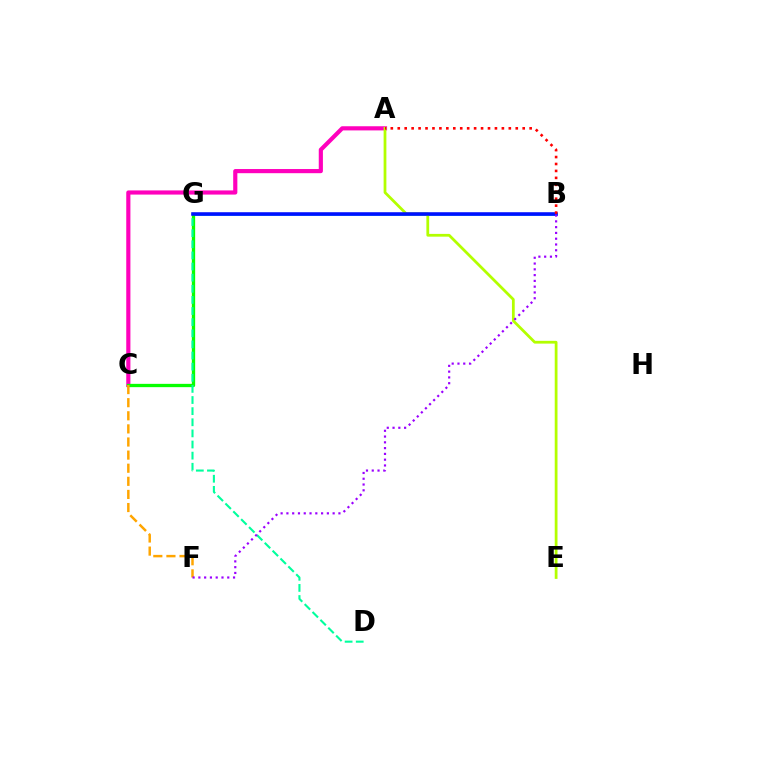{('B', 'G'): [{'color': '#00b5ff', 'line_style': 'solid', 'thickness': 1.88}, {'color': '#0010ff', 'line_style': 'solid', 'thickness': 2.56}], ('A', 'C'): [{'color': '#ff00bd', 'line_style': 'solid', 'thickness': 2.99}], ('C', 'G'): [{'color': '#08ff00', 'line_style': 'solid', 'thickness': 2.38}], ('A', 'E'): [{'color': '#b3ff00', 'line_style': 'solid', 'thickness': 1.99}], ('D', 'G'): [{'color': '#00ff9d', 'line_style': 'dashed', 'thickness': 1.51}], ('C', 'F'): [{'color': '#ffa500', 'line_style': 'dashed', 'thickness': 1.78}], ('A', 'B'): [{'color': '#ff0000', 'line_style': 'dotted', 'thickness': 1.89}], ('B', 'F'): [{'color': '#9b00ff', 'line_style': 'dotted', 'thickness': 1.57}]}